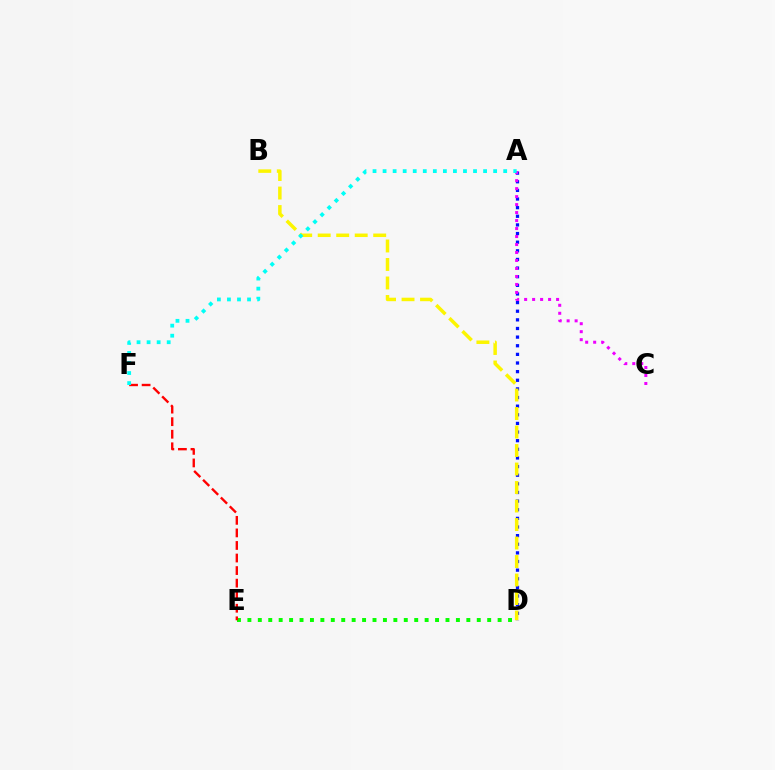{('D', 'E'): [{'color': '#08ff00', 'line_style': 'dotted', 'thickness': 2.83}], ('A', 'D'): [{'color': '#0010ff', 'line_style': 'dotted', 'thickness': 2.34}], ('A', 'C'): [{'color': '#ee00ff', 'line_style': 'dotted', 'thickness': 2.17}], ('B', 'D'): [{'color': '#fcf500', 'line_style': 'dashed', 'thickness': 2.51}], ('E', 'F'): [{'color': '#ff0000', 'line_style': 'dashed', 'thickness': 1.71}], ('A', 'F'): [{'color': '#00fff6', 'line_style': 'dotted', 'thickness': 2.73}]}